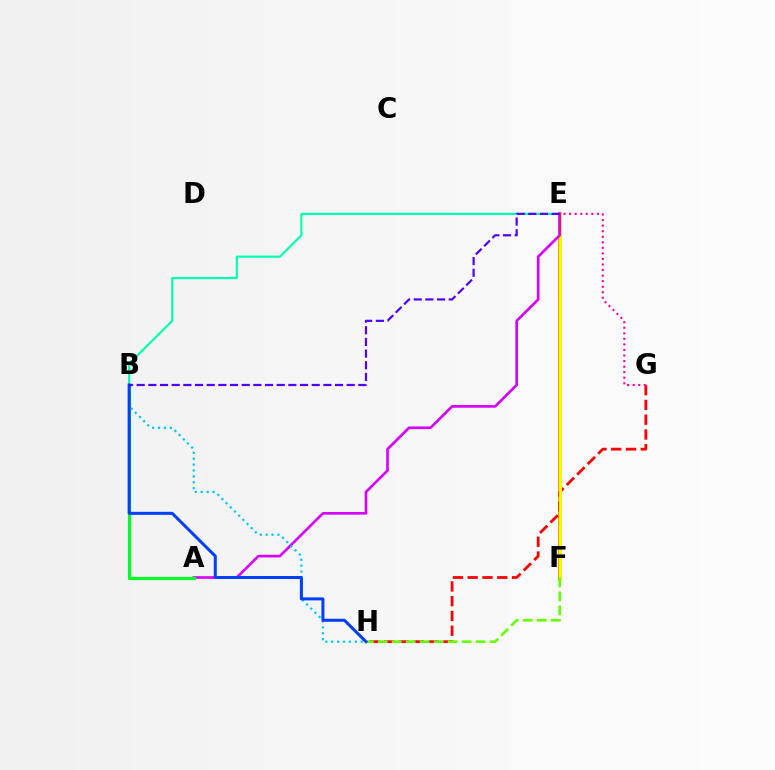{('E', 'F'): [{'color': '#ff8800', 'line_style': 'solid', 'thickness': 2.71}, {'color': '#eeff00', 'line_style': 'solid', 'thickness': 2.09}], ('G', 'H'): [{'color': '#ff0000', 'line_style': 'dashed', 'thickness': 2.01}], ('F', 'H'): [{'color': '#66ff00', 'line_style': 'dashed', 'thickness': 1.9}], ('B', 'E'): [{'color': '#00ffaf', 'line_style': 'solid', 'thickness': 1.55}, {'color': '#4f00ff', 'line_style': 'dashed', 'thickness': 1.58}], ('E', 'G'): [{'color': '#ff00a0', 'line_style': 'dotted', 'thickness': 1.51}], ('A', 'E'): [{'color': '#d600ff', 'line_style': 'solid', 'thickness': 1.91}], ('A', 'B'): [{'color': '#00ff27', 'line_style': 'solid', 'thickness': 2.31}], ('B', 'H'): [{'color': '#00c7ff', 'line_style': 'dotted', 'thickness': 1.6}, {'color': '#003fff', 'line_style': 'solid', 'thickness': 2.17}]}